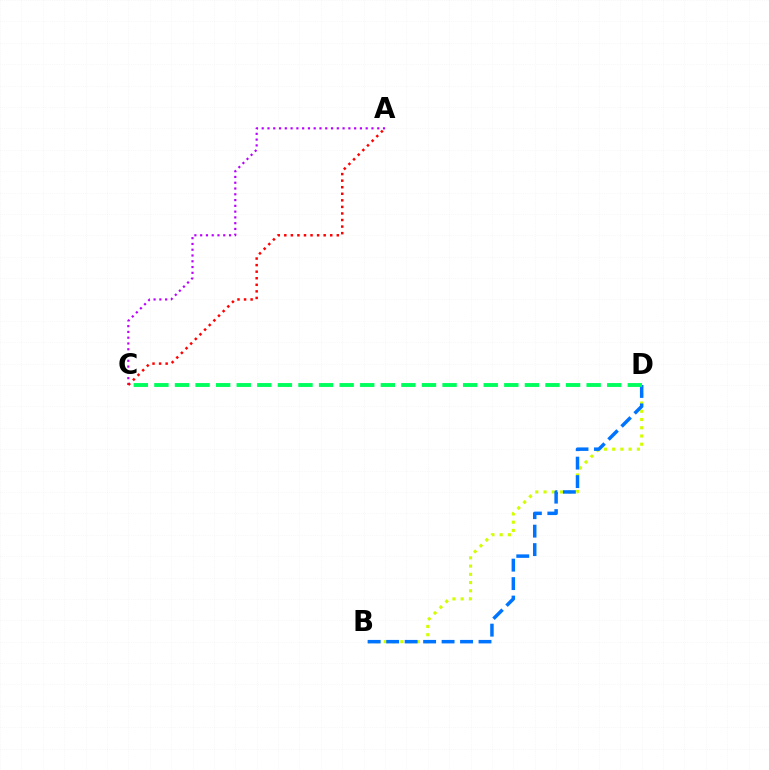{('A', 'C'): [{'color': '#b900ff', 'line_style': 'dotted', 'thickness': 1.57}, {'color': '#ff0000', 'line_style': 'dotted', 'thickness': 1.78}], ('B', 'D'): [{'color': '#d1ff00', 'line_style': 'dotted', 'thickness': 2.24}, {'color': '#0074ff', 'line_style': 'dashed', 'thickness': 2.51}], ('C', 'D'): [{'color': '#00ff5c', 'line_style': 'dashed', 'thickness': 2.8}]}